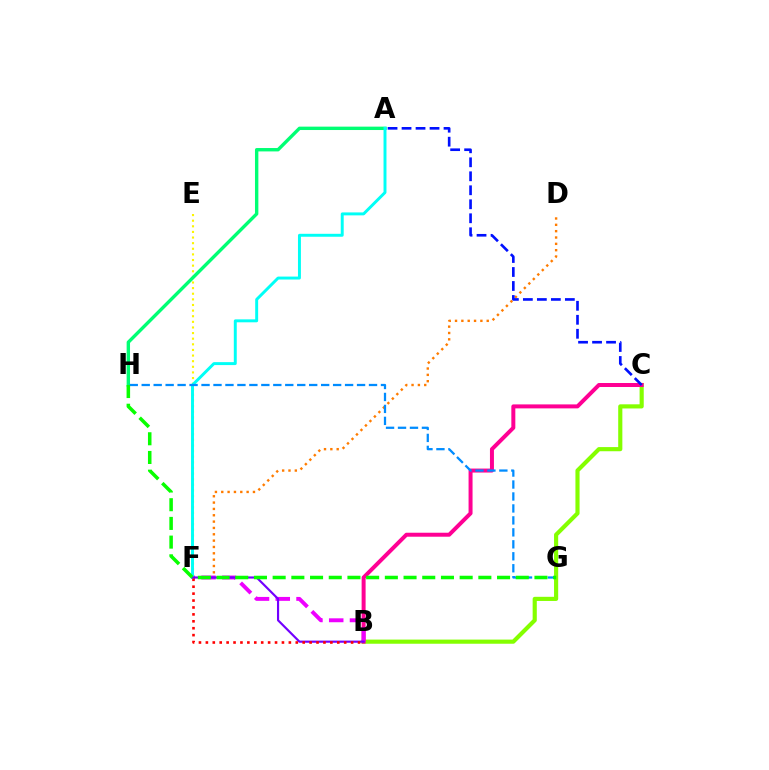{('D', 'F'): [{'color': '#ff7c00', 'line_style': 'dotted', 'thickness': 1.72}], ('E', 'F'): [{'color': '#fcf500', 'line_style': 'dotted', 'thickness': 1.53}], ('B', 'C'): [{'color': '#84ff00', 'line_style': 'solid', 'thickness': 2.98}, {'color': '#ff0094', 'line_style': 'solid', 'thickness': 2.87}], ('A', 'H'): [{'color': '#00ff74', 'line_style': 'solid', 'thickness': 2.44}], ('B', 'F'): [{'color': '#ee00ff', 'line_style': 'dashed', 'thickness': 2.82}, {'color': '#7200ff', 'line_style': 'solid', 'thickness': 1.55}, {'color': '#ff0000', 'line_style': 'dotted', 'thickness': 1.88}], ('A', 'F'): [{'color': '#00fff6', 'line_style': 'solid', 'thickness': 2.12}], ('G', 'H'): [{'color': '#008cff', 'line_style': 'dashed', 'thickness': 1.63}, {'color': '#08ff00', 'line_style': 'dashed', 'thickness': 2.54}], ('A', 'C'): [{'color': '#0010ff', 'line_style': 'dashed', 'thickness': 1.9}]}